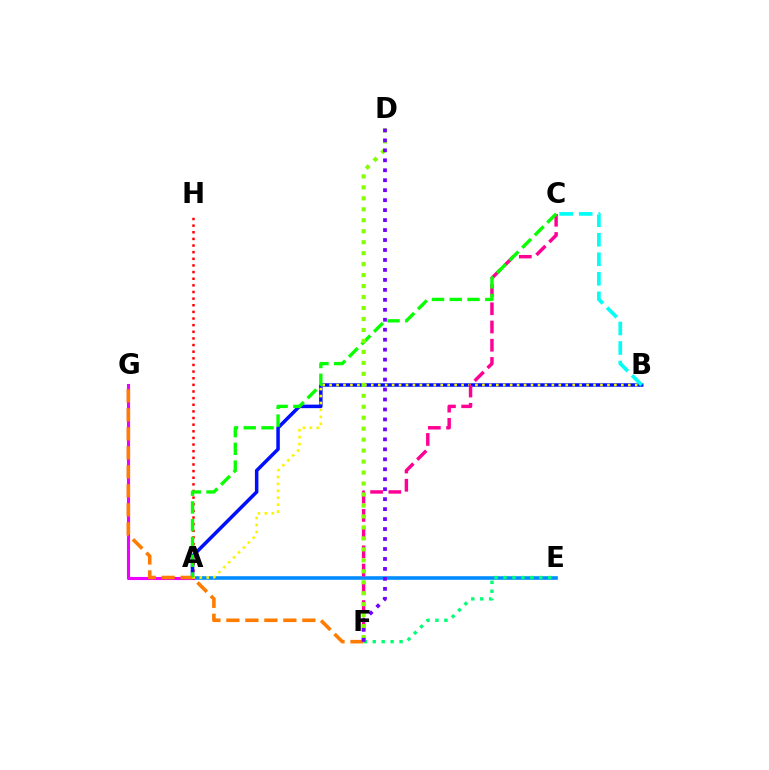{('A', 'E'): [{'color': '#008cff', 'line_style': 'solid', 'thickness': 2.58}], ('A', 'G'): [{'color': '#ee00ff', 'line_style': 'solid', 'thickness': 2.23}], ('A', 'H'): [{'color': '#ff0000', 'line_style': 'dotted', 'thickness': 1.8}], ('A', 'B'): [{'color': '#0010ff', 'line_style': 'solid', 'thickness': 2.53}, {'color': '#fcf500', 'line_style': 'dotted', 'thickness': 1.89}], ('B', 'C'): [{'color': '#00fff6', 'line_style': 'dashed', 'thickness': 2.65}], ('F', 'G'): [{'color': '#ff7c00', 'line_style': 'dashed', 'thickness': 2.58}], ('E', 'F'): [{'color': '#00ff74', 'line_style': 'dotted', 'thickness': 2.43}], ('C', 'F'): [{'color': '#ff0094', 'line_style': 'dashed', 'thickness': 2.48}], ('A', 'C'): [{'color': '#08ff00', 'line_style': 'dashed', 'thickness': 2.41}], ('D', 'F'): [{'color': '#84ff00', 'line_style': 'dotted', 'thickness': 2.98}, {'color': '#7200ff', 'line_style': 'dotted', 'thickness': 2.71}]}